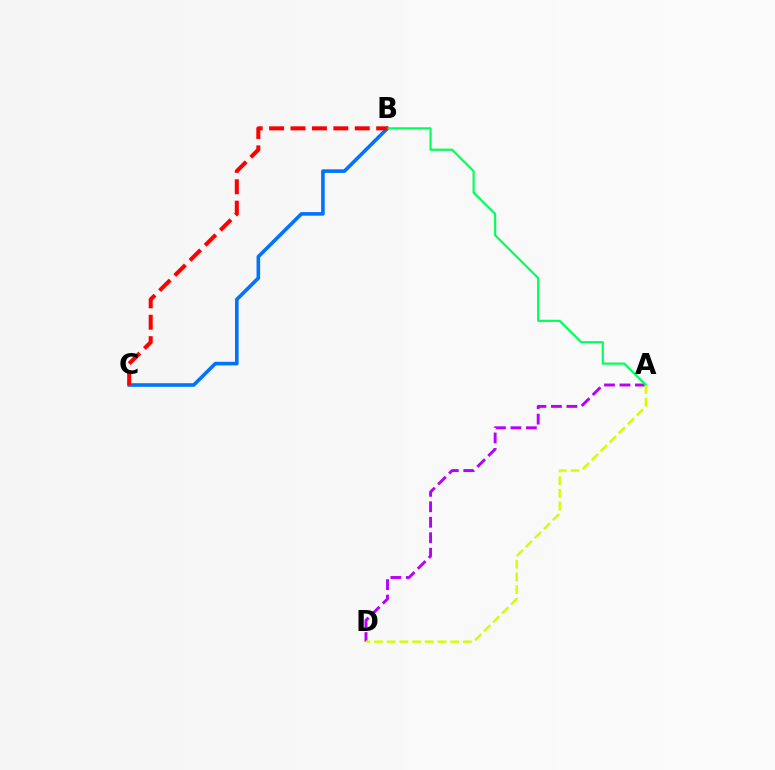{('B', 'C'): [{'color': '#0074ff', 'line_style': 'solid', 'thickness': 2.6}, {'color': '#ff0000', 'line_style': 'dashed', 'thickness': 2.91}], ('A', 'D'): [{'color': '#b900ff', 'line_style': 'dashed', 'thickness': 2.1}, {'color': '#d1ff00', 'line_style': 'dashed', 'thickness': 1.72}], ('A', 'B'): [{'color': '#00ff5c', 'line_style': 'solid', 'thickness': 1.56}]}